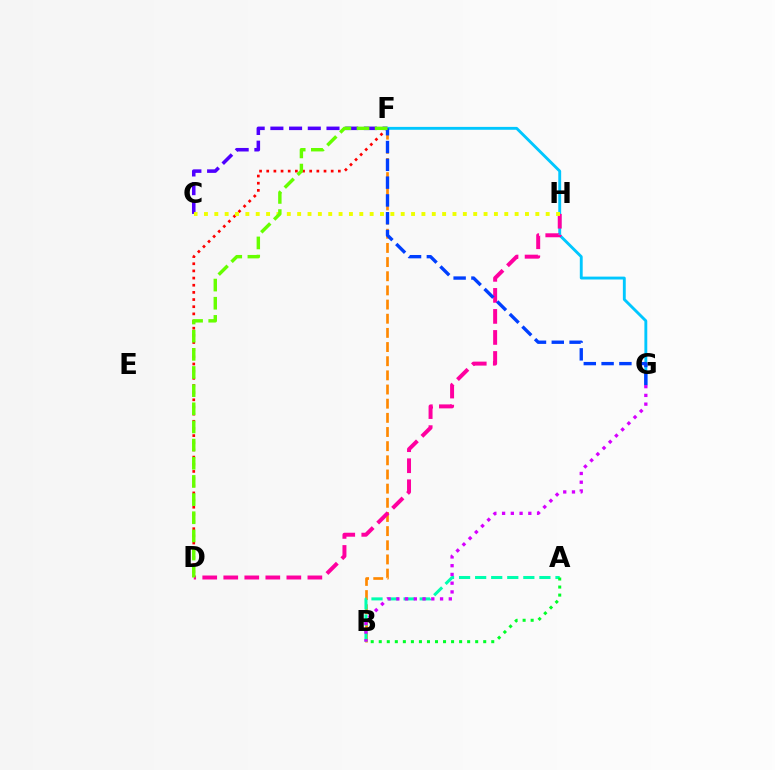{('B', 'F'): [{'color': '#ff8800', 'line_style': 'dashed', 'thickness': 1.92}], ('C', 'F'): [{'color': '#4f00ff', 'line_style': 'dashed', 'thickness': 2.54}], ('F', 'G'): [{'color': '#00c7ff', 'line_style': 'solid', 'thickness': 2.07}, {'color': '#003fff', 'line_style': 'dashed', 'thickness': 2.42}], ('D', 'F'): [{'color': '#ff0000', 'line_style': 'dotted', 'thickness': 1.95}, {'color': '#66ff00', 'line_style': 'dashed', 'thickness': 2.47}], ('D', 'H'): [{'color': '#ff00a0', 'line_style': 'dashed', 'thickness': 2.86}], ('A', 'B'): [{'color': '#00ffaf', 'line_style': 'dashed', 'thickness': 2.18}, {'color': '#00ff27', 'line_style': 'dotted', 'thickness': 2.18}], ('C', 'H'): [{'color': '#eeff00', 'line_style': 'dotted', 'thickness': 2.81}], ('B', 'G'): [{'color': '#d600ff', 'line_style': 'dotted', 'thickness': 2.38}]}